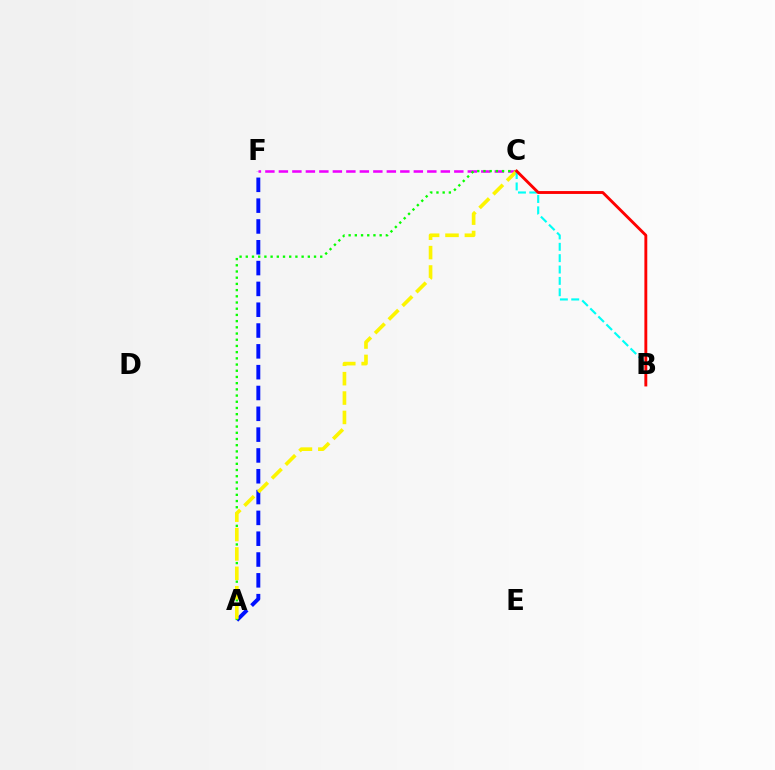{('A', 'F'): [{'color': '#0010ff', 'line_style': 'dashed', 'thickness': 2.83}], ('C', 'F'): [{'color': '#ee00ff', 'line_style': 'dashed', 'thickness': 1.83}], ('A', 'C'): [{'color': '#08ff00', 'line_style': 'dotted', 'thickness': 1.69}, {'color': '#fcf500', 'line_style': 'dashed', 'thickness': 2.63}], ('B', 'C'): [{'color': '#00fff6', 'line_style': 'dashed', 'thickness': 1.54}, {'color': '#ff0000', 'line_style': 'solid', 'thickness': 2.07}]}